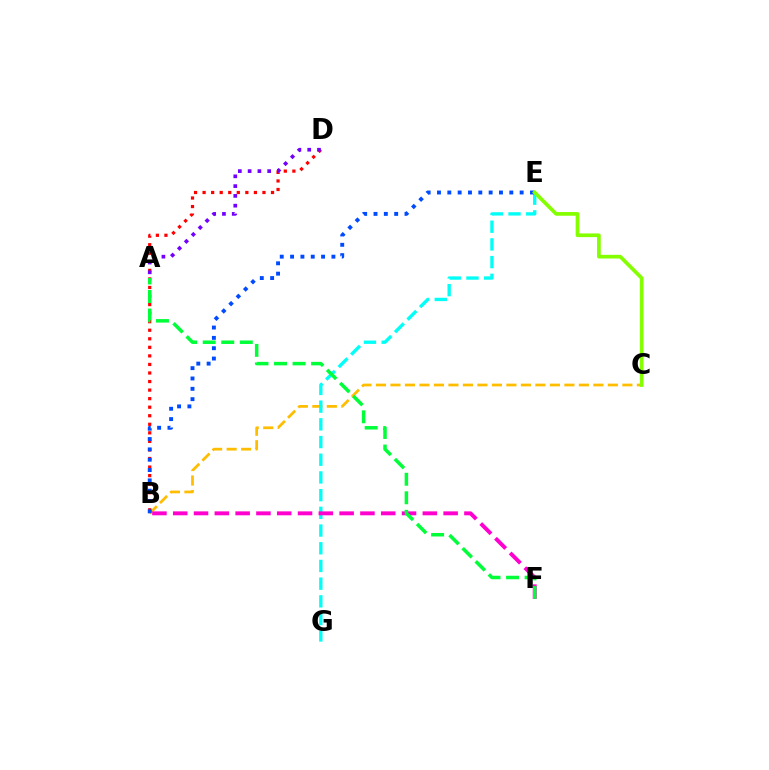{('B', 'C'): [{'color': '#ffbd00', 'line_style': 'dashed', 'thickness': 1.97}], ('B', 'D'): [{'color': '#ff0000', 'line_style': 'dotted', 'thickness': 2.32}], ('E', 'G'): [{'color': '#00fff6', 'line_style': 'dashed', 'thickness': 2.4}], ('B', 'E'): [{'color': '#004bff', 'line_style': 'dotted', 'thickness': 2.81}], ('B', 'F'): [{'color': '#ff00cf', 'line_style': 'dashed', 'thickness': 2.83}], ('A', 'F'): [{'color': '#00ff39', 'line_style': 'dashed', 'thickness': 2.52}], ('C', 'E'): [{'color': '#84ff00', 'line_style': 'solid', 'thickness': 2.66}], ('A', 'D'): [{'color': '#7200ff', 'line_style': 'dotted', 'thickness': 2.66}]}